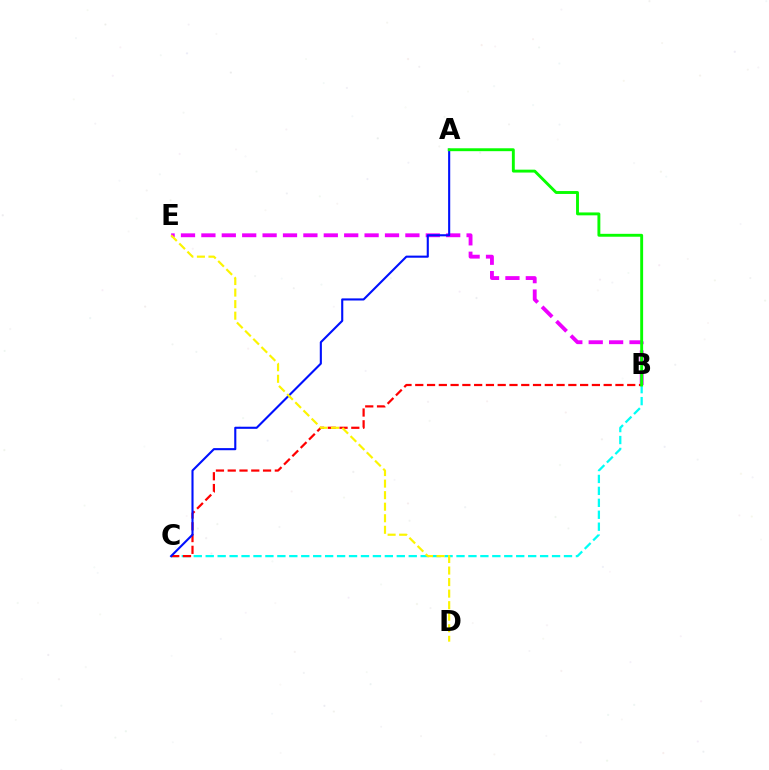{('B', 'C'): [{'color': '#00fff6', 'line_style': 'dashed', 'thickness': 1.62}, {'color': '#ff0000', 'line_style': 'dashed', 'thickness': 1.6}], ('B', 'E'): [{'color': '#ee00ff', 'line_style': 'dashed', 'thickness': 2.77}], ('A', 'C'): [{'color': '#0010ff', 'line_style': 'solid', 'thickness': 1.52}], ('A', 'B'): [{'color': '#08ff00', 'line_style': 'solid', 'thickness': 2.09}], ('D', 'E'): [{'color': '#fcf500', 'line_style': 'dashed', 'thickness': 1.57}]}